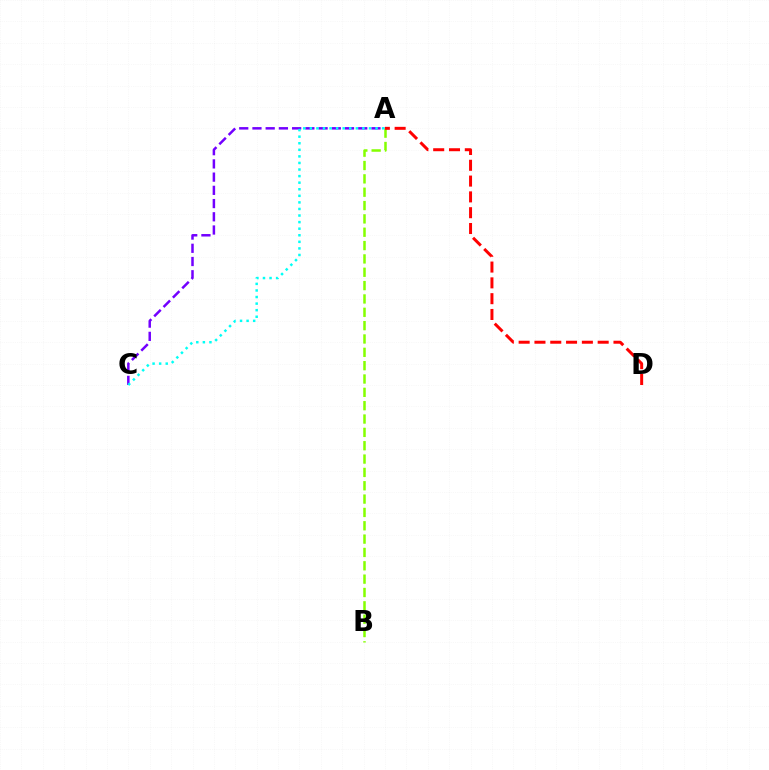{('A', 'C'): [{'color': '#7200ff', 'line_style': 'dashed', 'thickness': 1.8}, {'color': '#00fff6', 'line_style': 'dotted', 'thickness': 1.79}], ('A', 'B'): [{'color': '#84ff00', 'line_style': 'dashed', 'thickness': 1.81}], ('A', 'D'): [{'color': '#ff0000', 'line_style': 'dashed', 'thickness': 2.15}]}